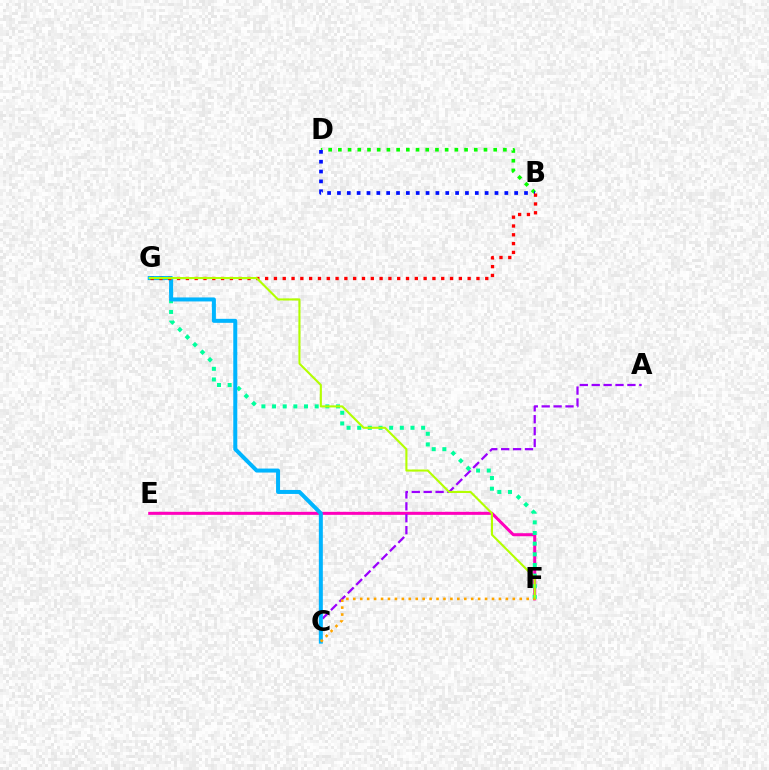{('E', 'F'): [{'color': '#ff00bd', 'line_style': 'solid', 'thickness': 2.18}], ('B', 'D'): [{'color': '#08ff00', 'line_style': 'dotted', 'thickness': 2.64}, {'color': '#0010ff', 'line_style': 'dotted', 'thickness': 2.68}], ('A', 'C'): [{'color': '#9b00ff', 'line_style': 'dashed', 'thickness': 1.62}], ('F', 'G'): [{'color': '#00ff9d', 'line_style': 'dotted', 'thickness': 2.89}, {'color': '#b3ff00', 'line_style': 'solid', 'thickness': 1.51}], ('C', 'G'): [{'color': '#00b5ff', 'line_style': 'solid', 'thickness': 2.88}], ('B', 'G'): [{'color': '#ff0000', 'line_style': 'dotted', 'thickness': 2.39}], ('C', 'F'): [{'color': '#ffa500', 'line_style': 'dotted', 'thickness': 1.88}]}